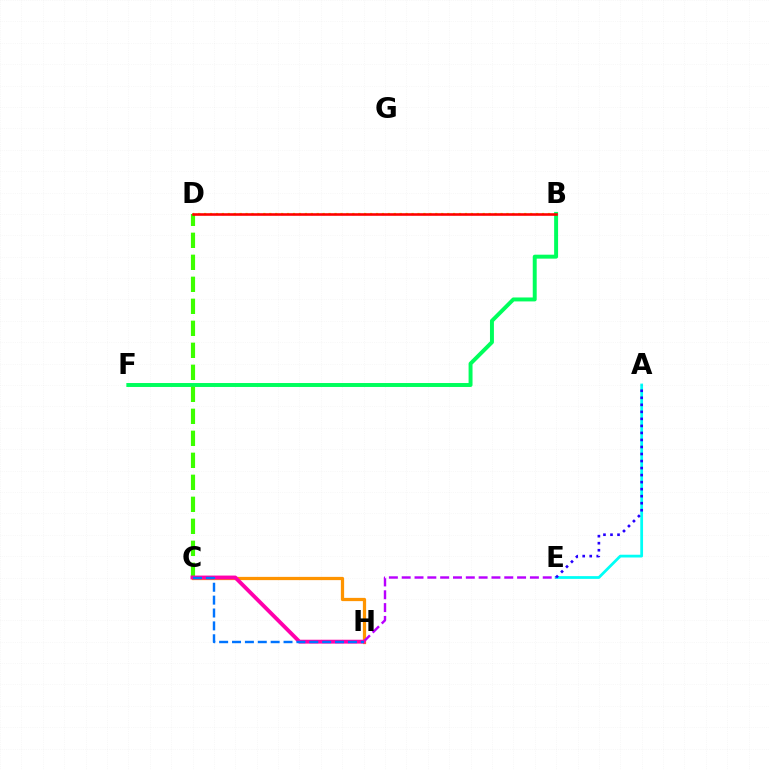{('A', 'E'): [{'color': '#00fff6', 'line_style': 'solid', 'thickness': 1.99}, {'color': '#2500ff', 'line_style': 'dotted', 'thickness': 1.91}], ('B', 'D'): [{'color': '#d1ff00', 'line_style': 'dotted', 'thickness': 1.61}, {'color': '#ff0000', 'line_style': 'solid', 'thickness': 1.87}], ('B', 'F'): [{'color': '#00ff5c', 'line_style': 'solid', 'thickness': 2.84}], ('C', 'D'): [{'color': '#3dff00', 'line_style': 'dashed', 'thickness': 2.99}], ('C', 'H'): [{'color': '#ff9400', 'line_style': 'solid', 'thickness': 2.34}, {'color': '#ff00ac', 'line_style': 'solid', 'thickness': 2.78}, {'color': '#0074ff', 'line_style': 'dashed', 'thickness': 1.75}], ('E', 'H'): [{'color': '#b900ff', 'line_style': 'dashed', 'thickness': 1.74}]}